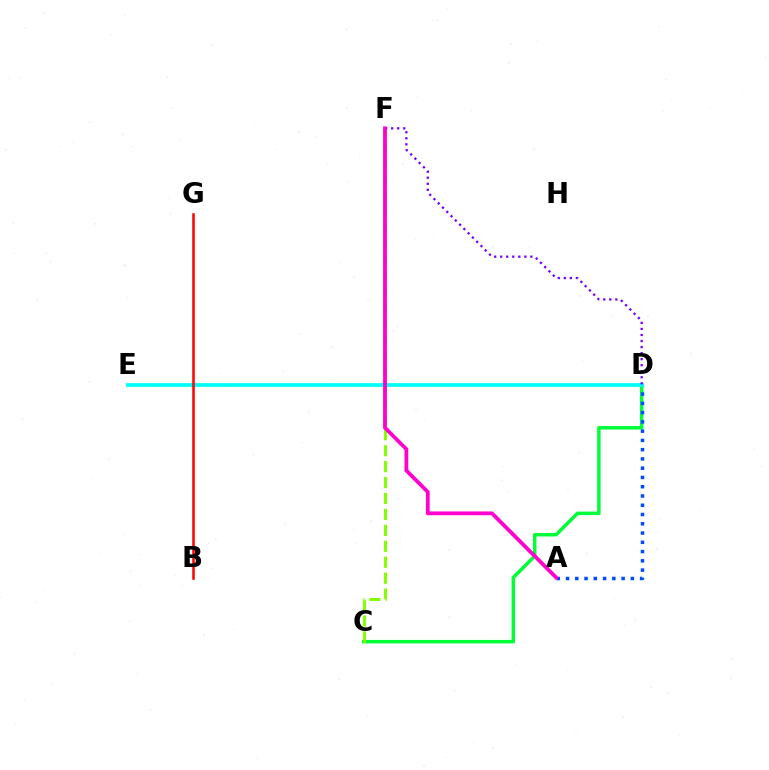{('C', 'D'): [{'color': '#00ff39', 'line_style': 'solid', 'thickness': 2.51}], ('D', 'E'): [{'color': '#ffbd00', 'line_style': 'dotted', 'thickness': 1.82}, {'color': '#00fff6', 'line_style': 'solid', 'thickness': 2.71}], ('A', 'D'): [{'color': '#004bff', 'line_style': 'dotted', 'thickness': 2.52}], ('C', 'F'): [{'color': '#84ff00', 'line_style': 'dashed', 'thickness': 2.17}], ('D', 'F'): [{'color': '#7200ff', 'line_style': 'dotted', 'thickness': 1.64}], ('B', 'G'): [{'color': '#ff0000', 'line_style': 'solid', 'thickness': 1.81}], ('A', 'F'): [{'color': '#ff00cf', 'line_style': 'solid', 'thickness': 2.73}]}